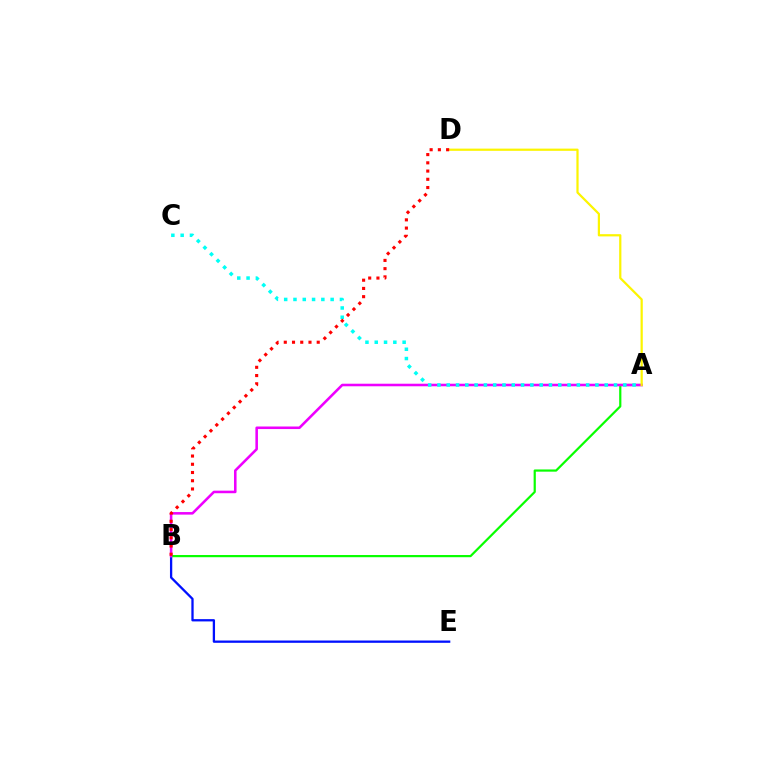{('B', 'E'): [{'color': '#0010ff', 'line_style': 'solid', 'thickness': 1.65}], ('A', 'B'): [{'color': '#08ff00', 'line_style': 'solid', 'thickness': 1.59}, {'color': '#ee00ff', 'line_style': 'solid', 'thickness': 1.84}], ('A', 'D'): [{'color': '#fcf500', 'line_style': 'solid', 'thickness': 1.6}], ('A', 'C'): [{'color': '#00fff6', 'line_style': 'dotted', 'thickness': 2.52}], ('B', 'D'): [{'color': '#ff0000', 'line_style': 'dotted', 'thickness': 2.24}]}